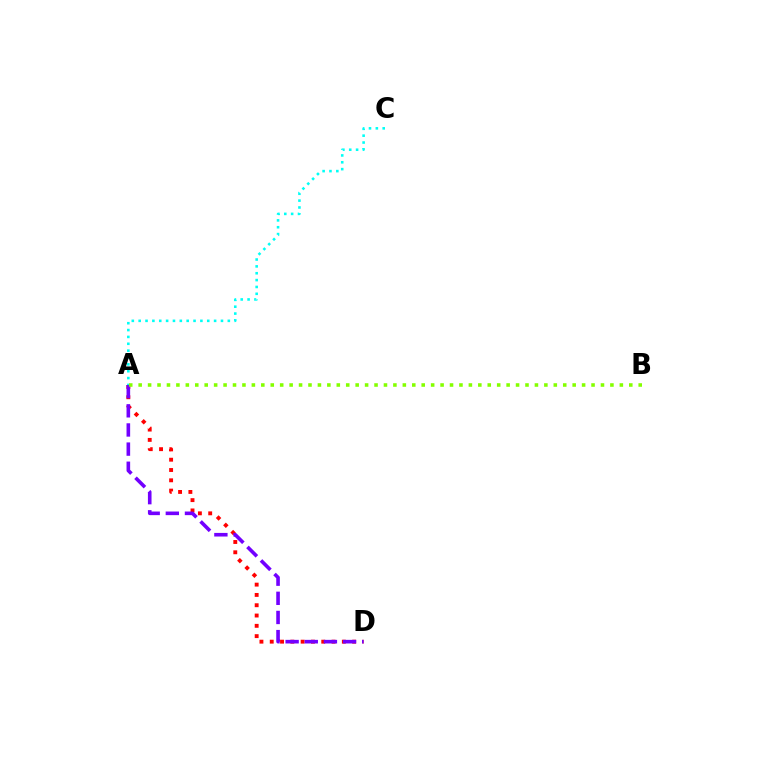{('A', 'C'): [{'color': '#00fff6', 'line_style': 'dotted', 'thickness': 1.86}], ('A', 'D'): [{'color': '#ff0000', 'line_style': 'dotted', 'thickness': 2.8}, {'color': '#7200ff', 'line_style': 'dashed', 'thickness': 2.6}], ('A', 'B'): [{'color': '#84ff00', 'line_style': 'dotted', 'thickness': 2.56}]}